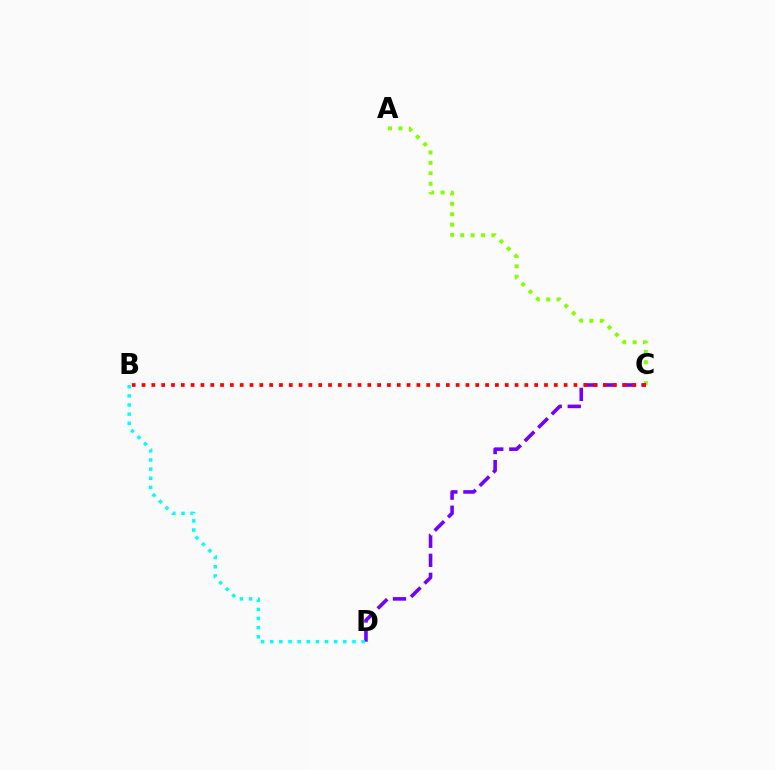{('A', 'C'): [{'color': '#84ff00', 'line_style': 'dotted', 'thickness': 2.83}], ('C', 'D'): [{'color': '#7200ff', 'line_style': 'dashed', 'thickness': 2.58}], ('B', 'C'): [{'color': '#ff0000', 'line_style': 'dotted', 'thickness': 2.67}], ('B', 'D'): [{'color': '#00fff6', 'line_style': 'dotted', 'thickness': 2.48}]}